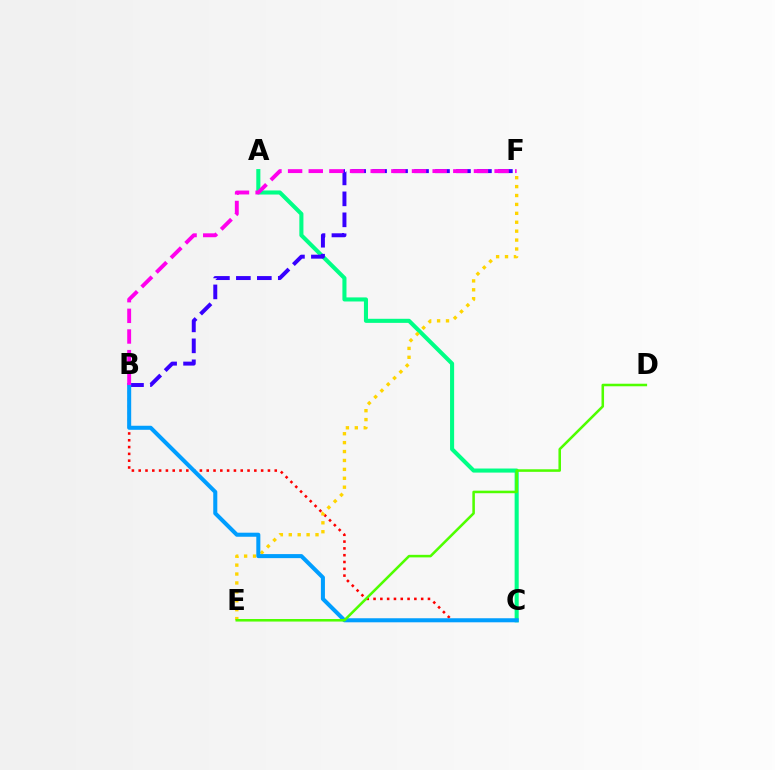{('A', 'C'): [{'color': '#00ff86', 'line_style': 'solid', 'thickness': 2.93}], ('B', 'C'): [{'color': '#ff0000', 'line_style': 'dotted', 'thickness': 1.85}, {'color': '#009eff', 'line_style': 'solid', 'thickness': 2.91}], ('E', 'F'): [{'color': '#ffd500', 'line_style': 'dotted', 'thickness': 2.42}], ('B', 'F'): [{'color': '#3700ff', 'line_style': 'dashed', 'thickness': 2.85}, {'color': '#ff00ed', 'line_style': 'dashed', 'thickness': 2.81}], ('D', 'E'): [{'color': '#4fff00', 'line_style': 'solid', 'thickness': 1.84}]}